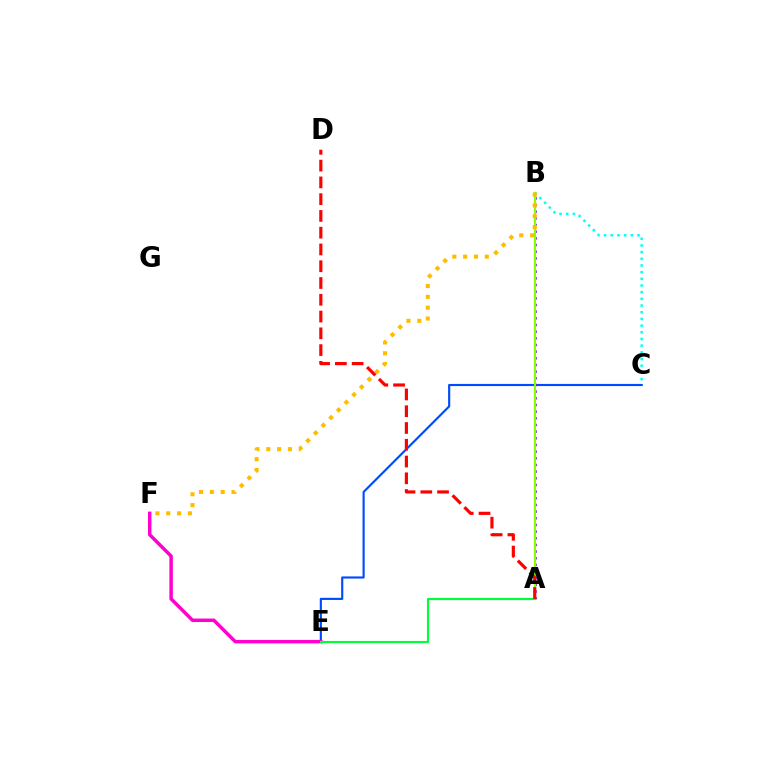{('B', 'C'): [{'color': '#00fff6', 'line_style': 'dotted', 'thickness': 1.81}], ('C', 'E'): [{'color': '#004bff', 'line_style': 'solid', 'thickness': 1.54}], ('E', 'F'): [{'color': '#ff00cf', 'line_style': 'solid', 'thickness': 2.5}], ('A', 'B'): [{'color': '#7200ff', 'line_style': 'dotted', 'thickness': 1.81}, {'color': '#84ff00', 'line_style': 'solid', 'thickness': 1.55}], ('A', 'E'): [{'color': '#00ff39', 'line_style': 'solid', 'thickness': 1.55}], ('B', 'F'): [{'color': '#ffbd00', 'line_style': 'dotted', 'thickness': 2.94}], ('A', 'D'): [{'color': '#ff0000', 'line_style': 'dashed', 'thickness': 2.28}]}